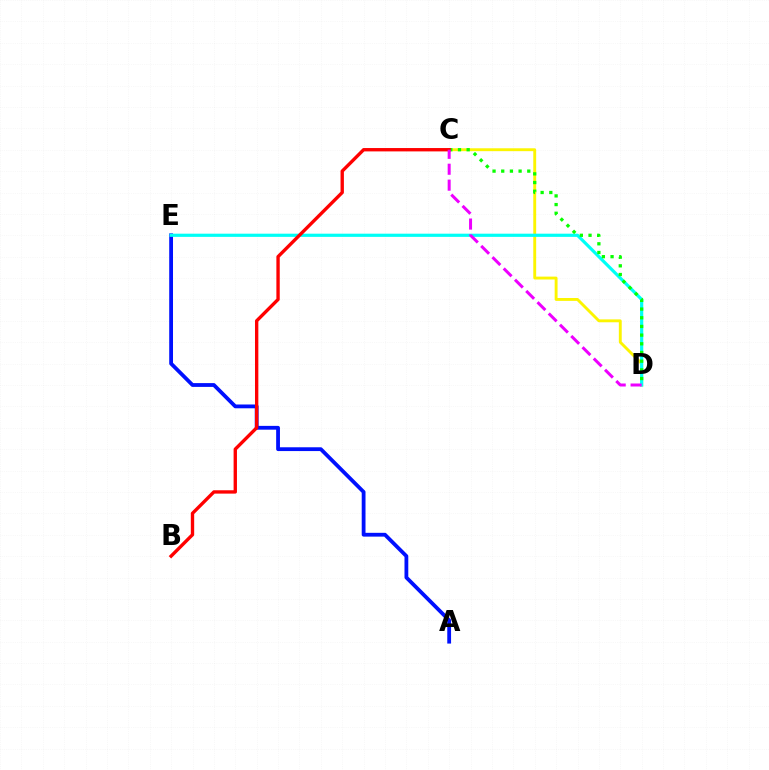{('A', 'E'): [{'color': '#0010ff', 'line_style': 'solid', 'thickness': 2.73}], ('C', 'D'): [{'color': '#fcf500', 'line_style': 'solid', 'thickness': 2.08}, {'color': '#08ff00', 'line_style': 'dotted', 'thickness': 2.36}, {'color': '#ee00ff', 'line_style': 'dashed', 'thickness': 2.16}], ('D', 'E'): [{'color': '#00fff6', 'line_style': 'solid', 'thickness': 2.3}], ('B', 'C'): [{'color': '#ff0000', 'line_style': 'solid', 'thickness': 2.42}]}